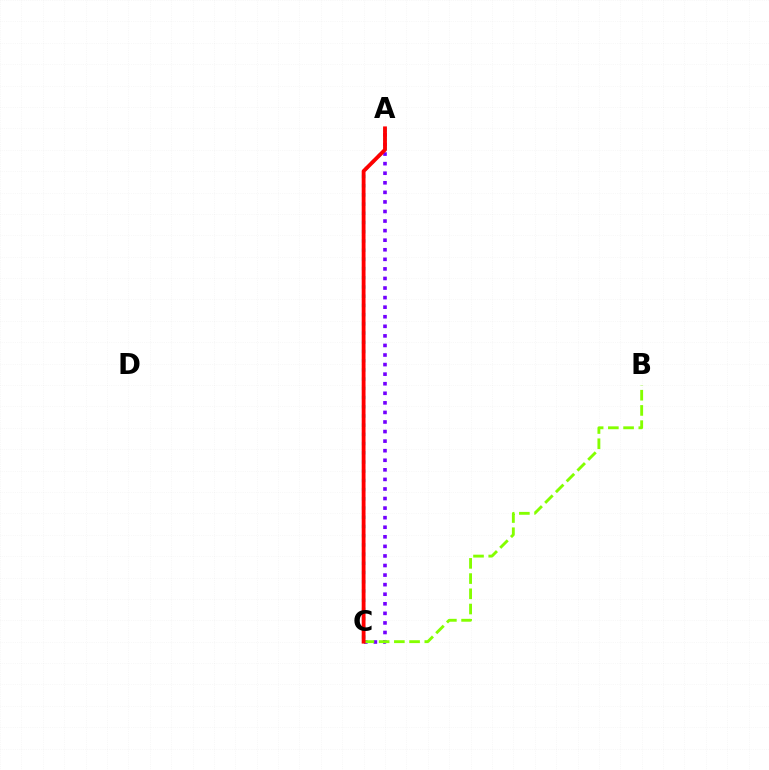{('A', 'C'): [{'color': '#7200ff', 'line_style': 'dotted', 'thickness': 2.6}, {'color': '#00fff6', 'line_style': 'dotted', 'thickness': 2.5}, {'color': '#ff0000', 'line_style': 'solid', 'thickness': 2.75}], ('B', 'C'): [{'color': '#84ff00', 'line_style': 'dashed', 'thickness': 2.07}]}